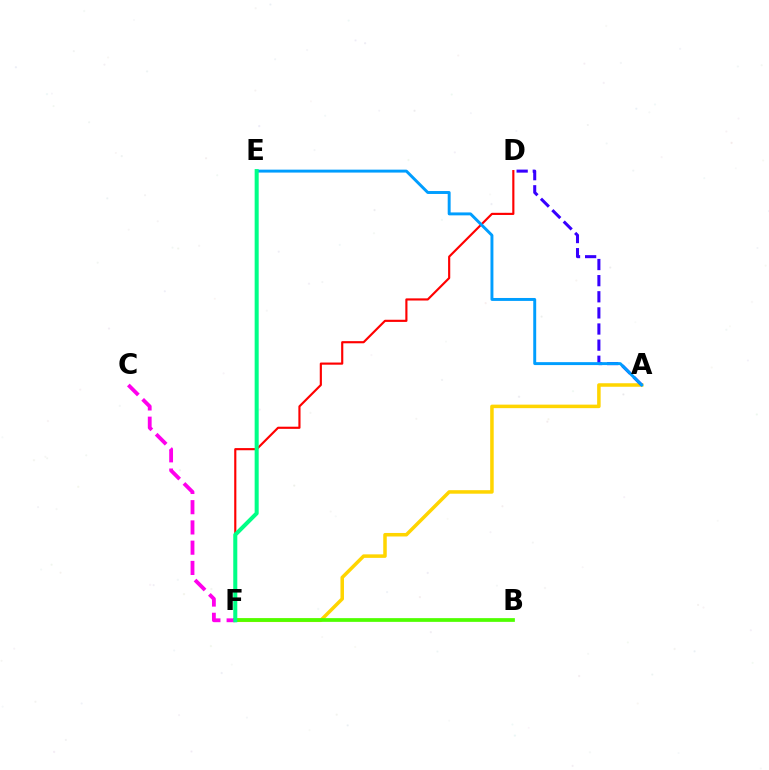{('A', 'F'): [{'color': '#ffd500', 'line_style': 'solid', 'thickness': 2.53}], ('D', 'F'): [{'color': '#ff0000', 'line_style': 'solid', 'thickness': 1.55}], ('A', 'D'): [{'color': '#3700ff', 'line_style': 'dashed', 'thickness': 2.19}], ('A', 'E'): [{'color': '#009eff', 'line_style': 'solid', 'thickness': 2.11}], ('B', 'F'): [{'color': '#4fff00', 'line_style': 'solid', 'thickness': 2.69}], ('C', 'F'): [{'color': '#ff00ed', 'line_style': 'dashed', 'thickness': 2.75}], ('E', 'F'): [{'color': '#00ff86', 'line_style': 'solid', 'thickness': 2.9}]}